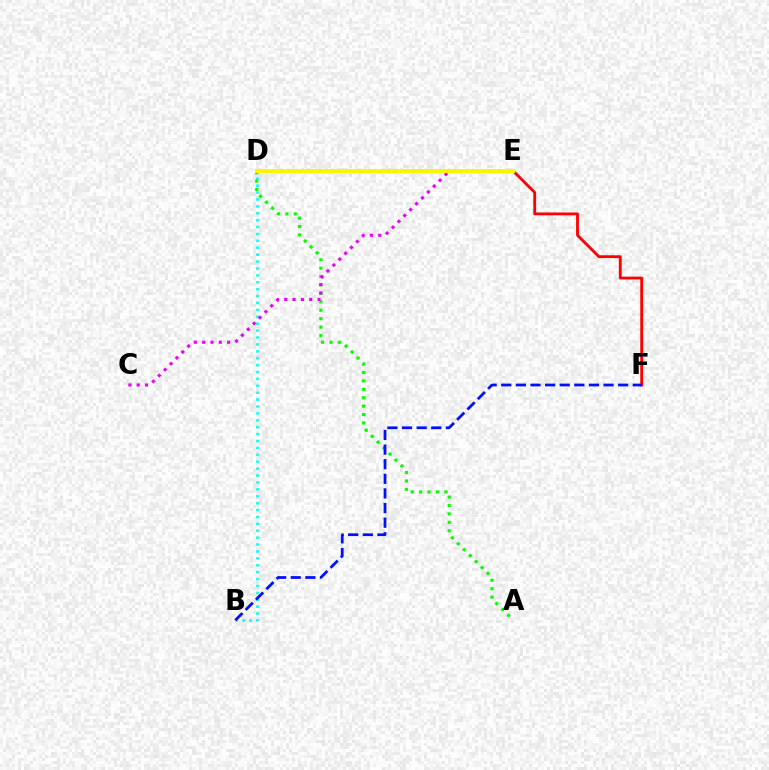{('B', 'D'): [{'color': '#00fff6', 'line_style': 'dotted', 'thickness': 1.88}], ('E', 'F'): [{'color': '#ff0000', 'line_style': 'solid', 'thickness': 2.03}], ('A', 'D'): [{'color': '#08ff00', 'line_style': 'dotted', 'thickness': 2.29}], ('B', 'F'): [{'color': '#0010ff', 'line_style': 'dashed', 'thickness': 1.99}], ('C', 'E'): [{'color': '#ee00ff', 'line_style': 'dotted', 'thickness': 2.26}], ('D', 'E'): [{'color': '#fcf500', 'line_style': 'solid', 'thickness': 2.93}]}